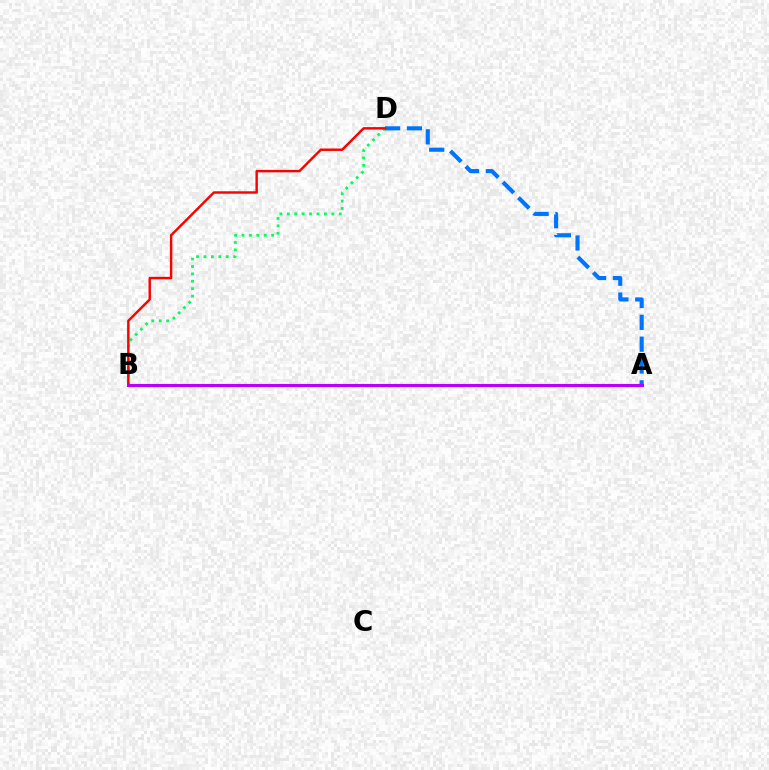{('A', 'B'): [{'color': '#d1ff00', 'line_style': 'dotted', 'thickness': 2.43}, {'color': '#b900ff', 'line_style': 'solid', 'thickness': 2.19}], ('B', 'D'): [{'color': '#00ff5c', 'line_style': 'dotted', 'thickness': 2.02}, {'color': '#ff0000', 'line_style': 'solid', 'thickness': 1.76}], ('A', 'D'): [{'color': '#0074ff', 'line_style': 'dashed', 'thickness': 2.97}]}